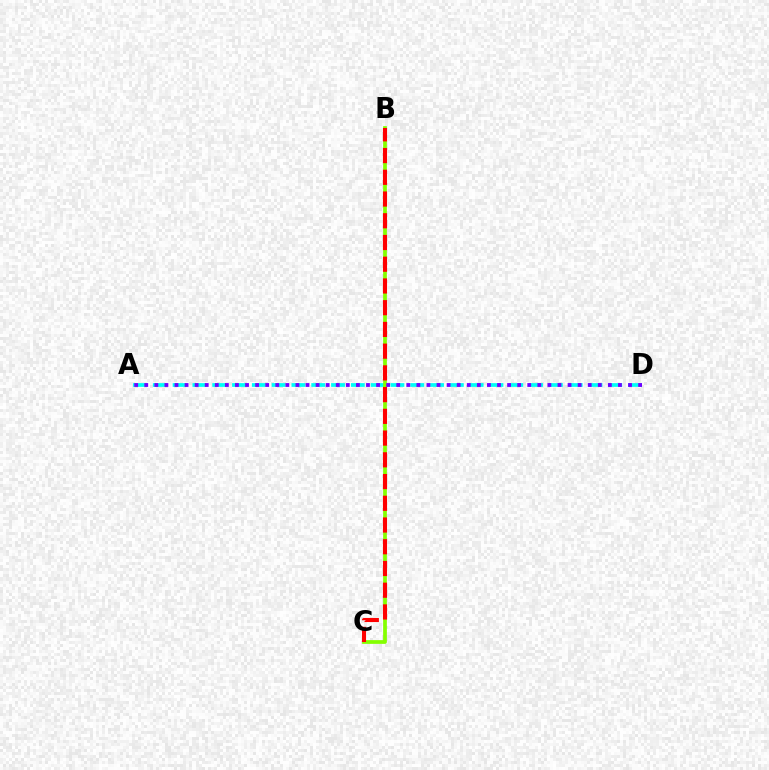{('A', 'D'): [{'color': '#00fff6', 'line_style': 'dashed', 'thickness': 2.69}, {'color': '#7200ff', 'line_style': 'dotted', 'thickness': 2.74}], ('B', 'C'): [{'color': '#84ff00', 'line_style': 'solid', 'thickness': 2.69}, {'color': '#ff0000', 'line_style': 'dashed', 'thickness': 2.95}]}